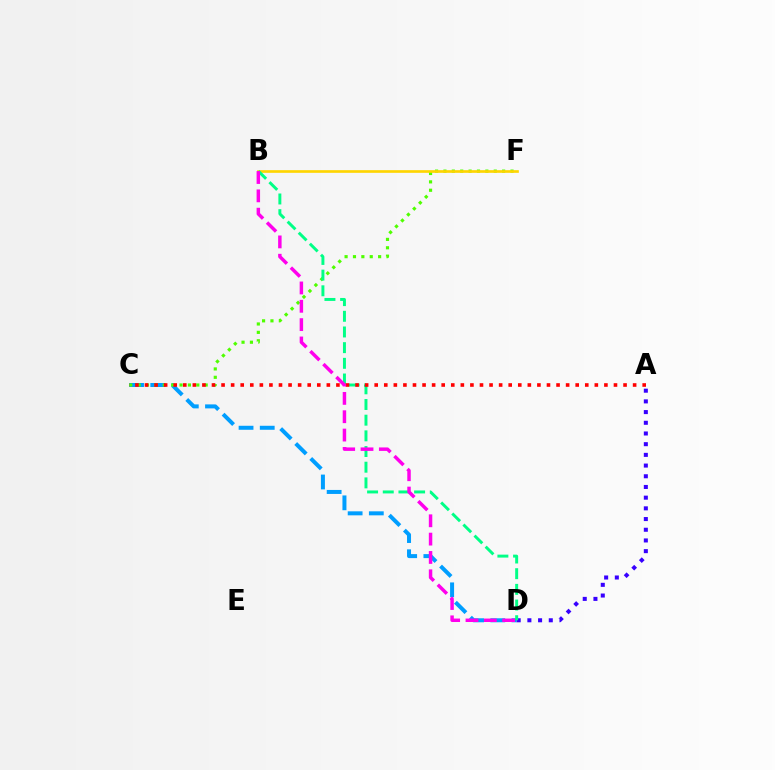{('C', 'D'): [{'color': '#009eff', 'line_style': 'dashed', 'thickness': 2.88}], ('C', 'F'): [{'color': '#4fff00', 'line_style': 'dotted', 'thickness': 2.28}], ('B', 'F'): [{'color': '#ffd500', 'line_style': 'solid', 'thickness': 1.92}], ('A', 'D'): [{'color': '#3700ff', 'line_style': 'dotted', 'thickness': 2.91}], ('B', 'D'): [{'color': '#00ff86', 'line_style': 'dashed', 'thickness': 2.13}, {'color': '#ff00ed', 'line_style': 'dashed', 'thickness': 2.49}], ('A', 'C'): [{'color': '#ff0000', 'line_style': 'dotted', 'thickness': 2.6}]}